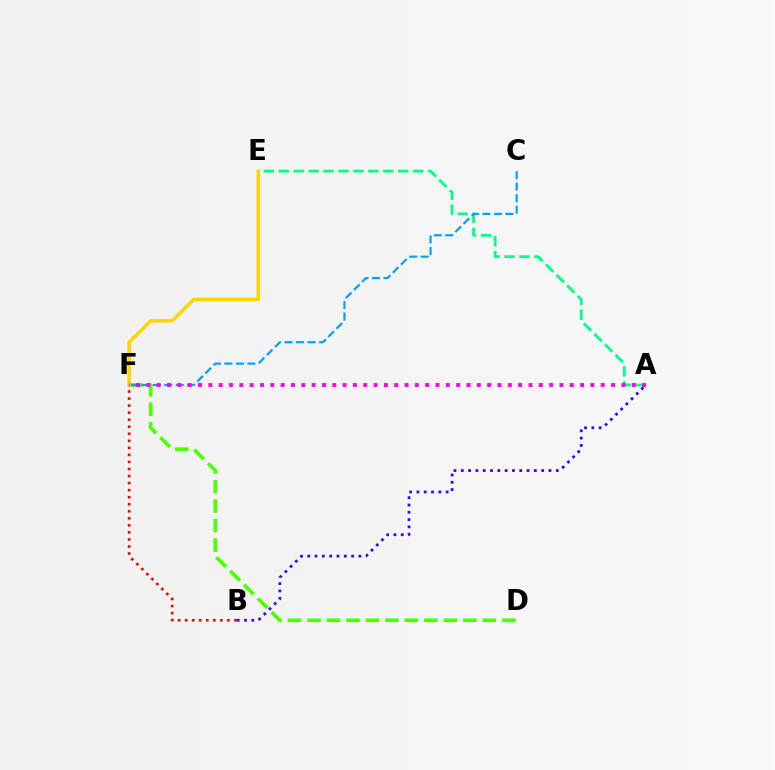{('D', 'F'): [{'color': '#4fff00', 'line_style': 'dashed', 'thickness': 2.65}], ('A', 'E'): [{'color': '#00ff86', 'line_style': 'dashed', 'thickness': 2.03}], ('C', 'F'): [{'color': '#009eff', 'line_style': 'dashed', 'thickness': 1.56}], ('B', 'F'): [{'color': '#ff0000', 'line_style': 'dotted', 'thickness': 1.91}], ('E', 'F'): [{'color': '#ffd500', 'line_style': 'solid', 'thickness': 2.59}], ('A', 'F'): [{'color': '#ff00ed', 'line_style': 'dotted', 'thickness': 2.81}], ('A', 'B'): [{'color': '#3700ff', 'line_style': 'dotted', 'thickness': 1.99}]}